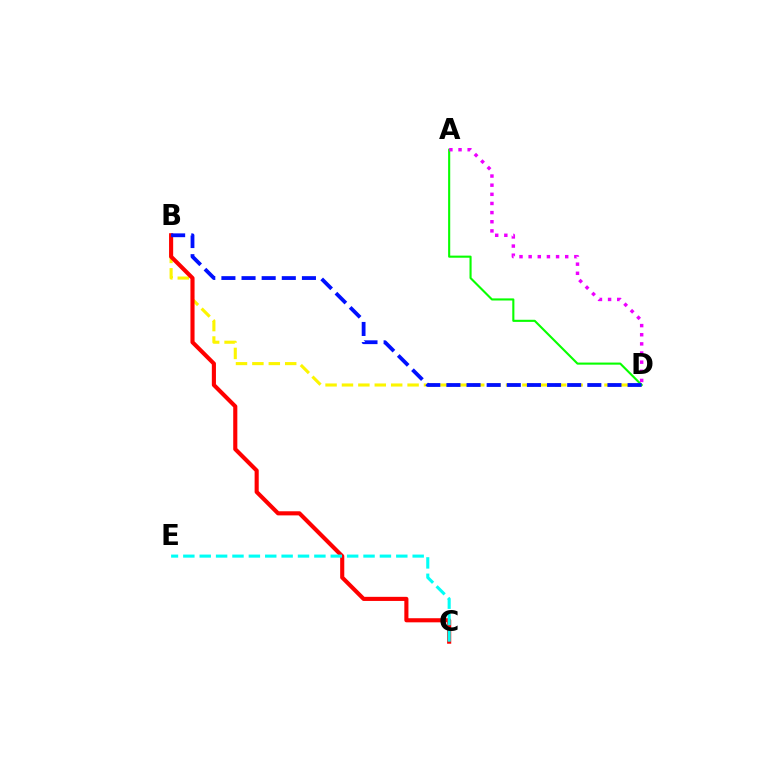{('B', 'D'): [{'color': '#fcf500', 'line_style': 'dashed', 'thickness': 2.23}, {'color': '#0010ff', 'line_style': 'dashed', 'thickness': 2.73}], ('B', 'C'): [{'color': '#ff0000', 'line_style': 'solid', 'thickness': 2.96}], ('C', 'E'): [{'color': '#00fff6', 'line_style': 'dashed', 'thickness': 2.23}], ('A', 'D'): [{'color': '#08ff00', 'line_style': 'solid', 'thickness': 1.52}, {'color': '#ee00ff', 'line_style': 'dotted', 'thickness': 2.48}]}